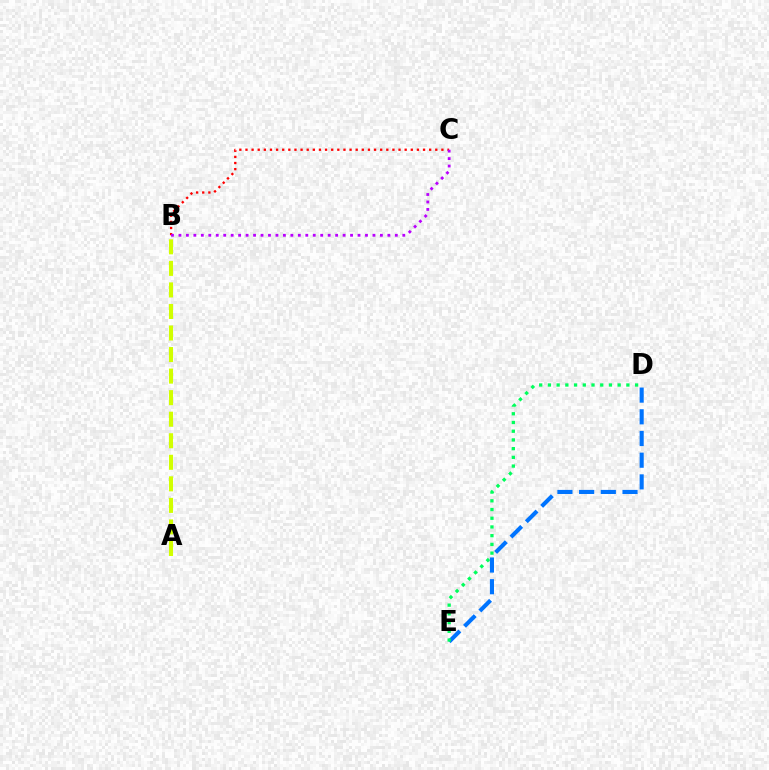{('B', 'C'): [{'color': '#ff0000', 'line_style': 'dotted', 'thickness': 1.66}, {'color': '#b900ff', 'line_style': 'dotted', 'thickness': 2.03}], ('D', 'E'): [{'color': '#0074ff', 'line_style': 'dashed', 'thickness': 2.95}, {'color': '#00ff5c', 'line_style': 'dotted', 'thickness': 2.37}], ('A', 'B'): [{'color': '#d1ff00', 'line_style': 'dashed', 'thickness': 2.93}]}